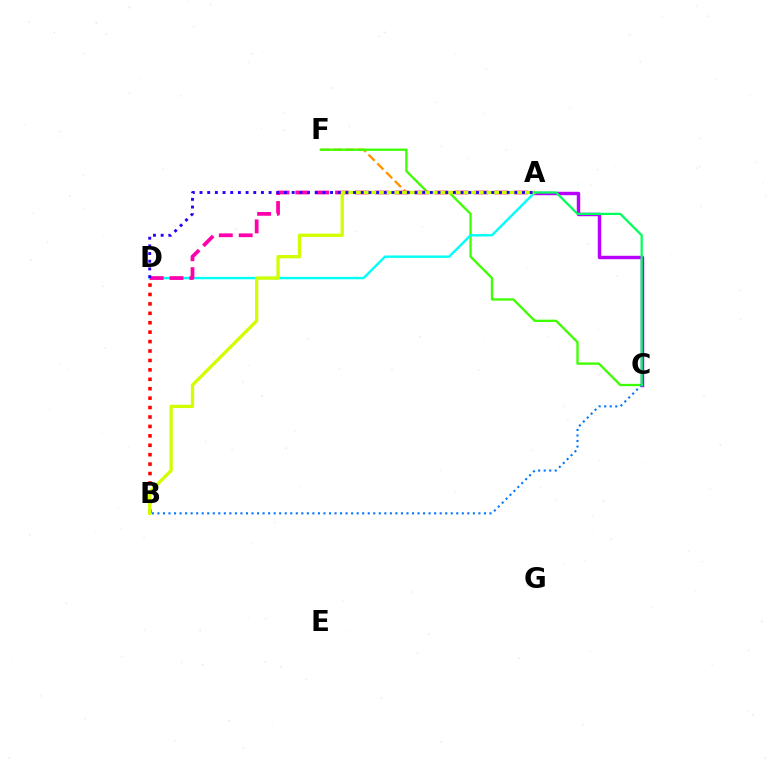{('A', 'C'): [{'color': '#b900ff', 'line_style': 'solid', 'thickness': 2.47}, {'color': '#00ff5c', 'line_style': 'solid', 'thickness': 1.61}], ('A', 'F'): [{'color': '#ff9400', 'line_style': 'dashed', 'thickness': 1.69}], ('C', 'F'): [{'color': '#3dff00', 'line_style': 'solid', 'thickness': 1.66}], ('A', 'D'): [{'color': '#00fff6', 'line_style': 'solid', 'thickness': 1.73}, {'color': '#ff00ac', 'line_style': 'dashed', 'thickness': 2.7}, {'color': '#2500ff', 'line_style': 'dotted', 'thickness': 2.09}], ('B', 'C'): [{'color': '#0074ff', 'line_style': 'dotted', 'thickness': 1.5}], ('B', 'D'): [{'color': '#ff0000', 'line_style': 'dotted', 'thickness': 2.56}], ('A', 'B'): [{'color': '#d1ff00', 'line_style': 'solid', 'thickness': 2.38}]}